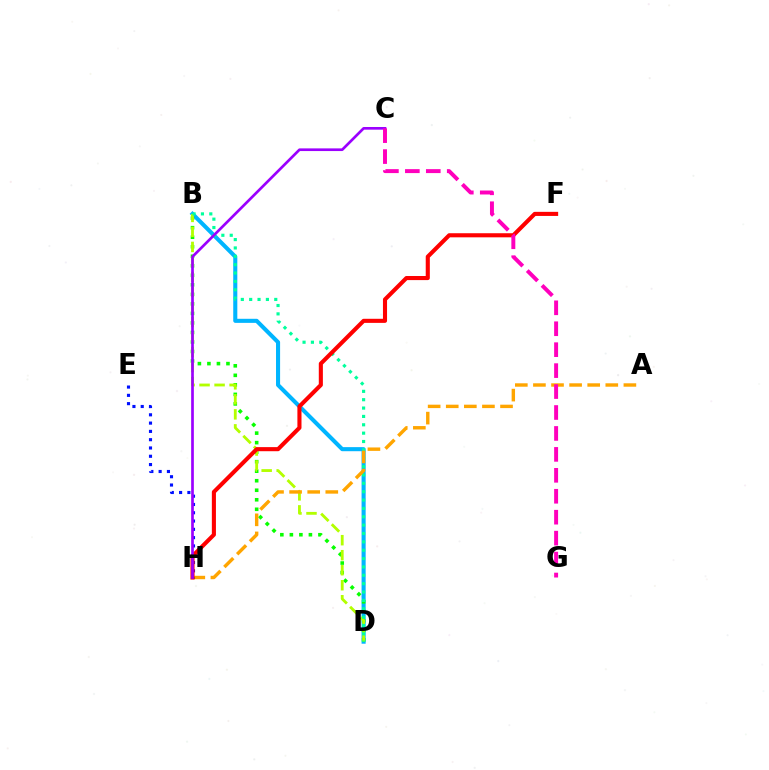{('B', 'D'): [{'color': '#00b5ff', 'line_style': 'solid', 'thickness': 2.94}, {'color': '#08ff00', 'line_style': 'dotted', 'thickness': 2.59}, {'color': '#b3ff00', 'line_style': 'dashed', 'thickness': 2.04}, {'color': '#00ff9d', 'line_style': 'dotted', 'thickness': 2.27}], ('A', 'H'): [{'color': '#ffa500', 'line_style': 'dashed', 'thickness': 2.46}], ('E', 'H'): [{'color': '#0010ff', 'line_style': 'dotted', 'thickness': 2.25}], ('F', 'H'): [{'color': '#ff0000', 'line_style': 'solid', 'thickness': 2.95}], ('C', 'H'): [{'color': '#9b00ff', 'line_style': 'solid', 'thickness': 1.93}], ('C', 'G'): [{'color': '#ff00bd', 'line_style': 'dashed', 'thickness': 2.84}]}